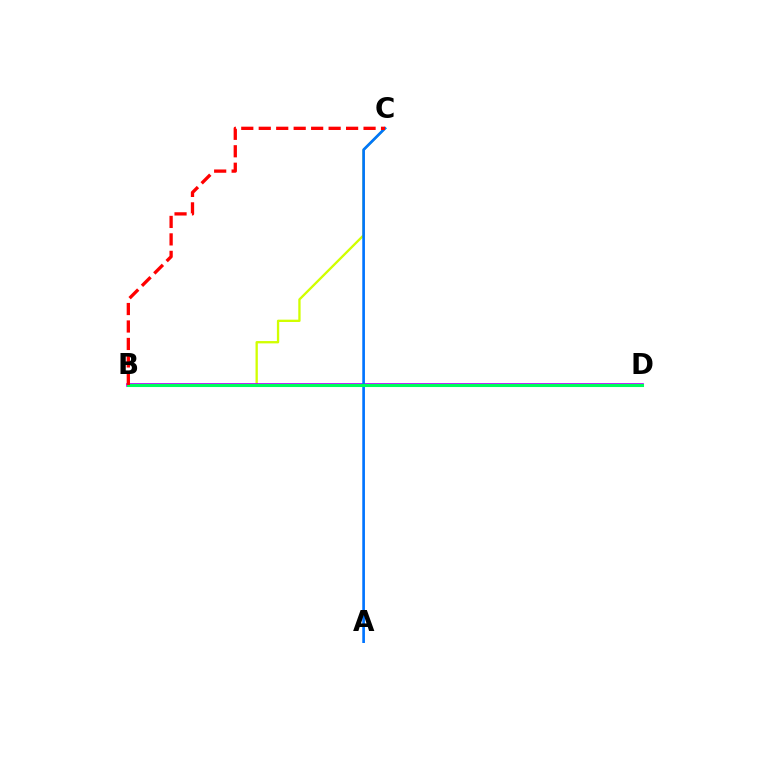{('B', 'C'): [{'color': '#d1ff00', 'line_style': 'solid', 'thickness': 1.67}, {'color': '#ff0000', 'line_style': 'dashed', 'thickness': 2.37}], ('B', 'D'): [{'color': '#b900ff', 'line_style': 'solid', 'thickness': 2.68}, {'color': '#00ff5c', 'line_style': 'solid', 'thickness': 2.21}], ('A', 'C'): [{'color': '#0074ff', 'line_style': 'solid', 'thickness': 1.92}]}